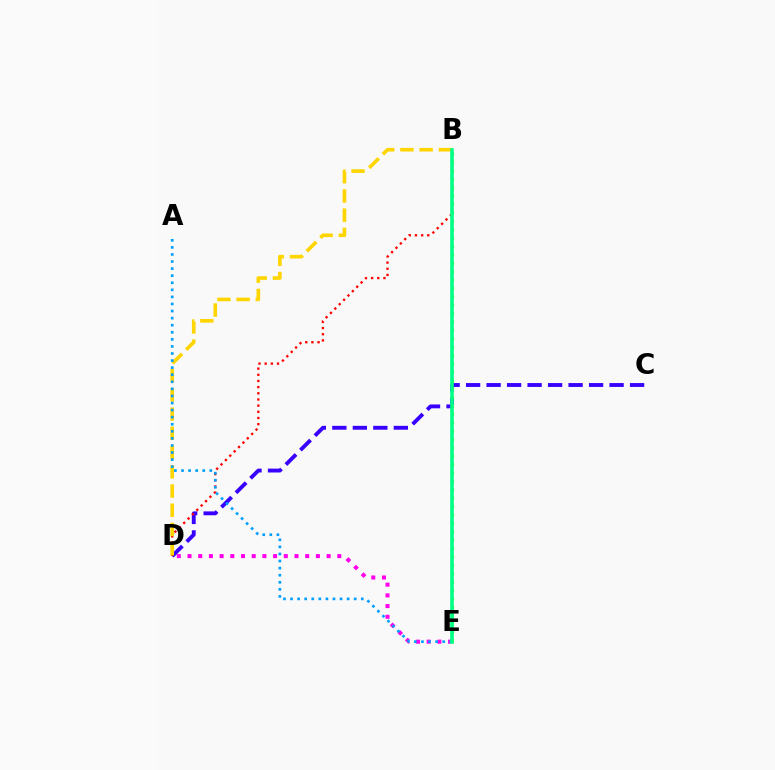{('C', 'D'): [{'color': '#3700ff', 'line_style': 'dashed', 'thickness': 2.78}], ('B', 'D'): [{'color': '#ff0000', 'line_style': 'dotted', 'thickness': 1.68}, {'color': '#ffd500', 'line_style': 'dashed', 'thickness': 2.61}], ('D', 'E'): [{'color': '#ff00ed', 'line_style': 'dotted', 'thickness': 2.91}], ('B', 'E'): [{'color': '#4fff00', 'line_style': 'dotted', 'thickness': 2.28}, {'color': '#00ff86', 'line_style': 'solid', 'thickness': 2.58}], ('A', 'E'): [{'color': '#009eff', 'line_style': 'dotted', 'thickness': 1.92}]}